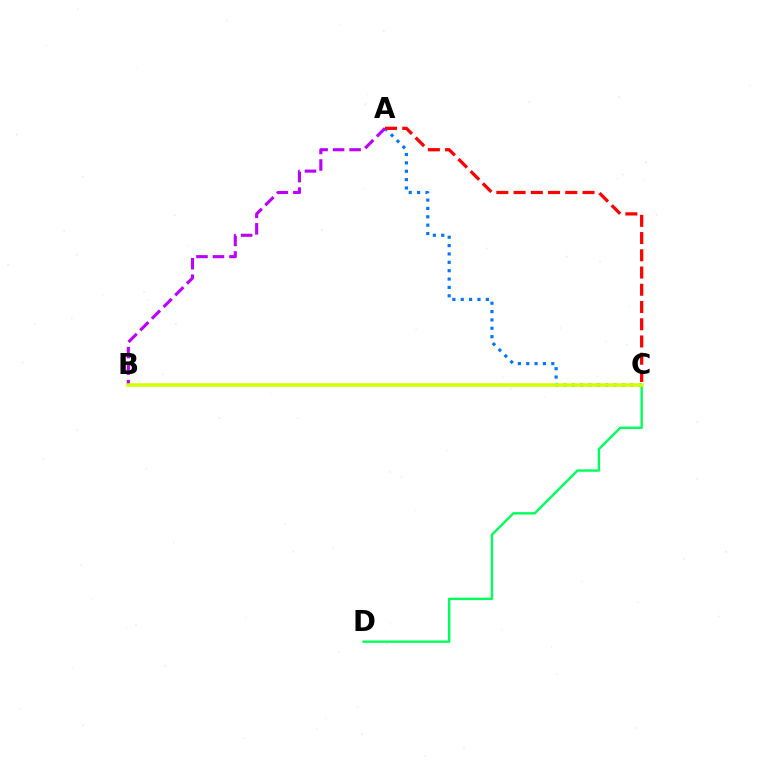{('A', 'C'): [{'color': '#0074ff', 'line_style': 'dotted', 'thickness': 2.27}, {'color': '#ff0000', 'line_style': 'dashed', 'thickness': 2.34}], ('A', 'B'): [{'color': '#b900ff', 'line_style': 'dashed', 'thickness': 2.24}], ('C', 'D'): [{'color': '#00ff5c', 'line_style': 'solid', 'thickness': 1.72}], ('B', 'C'): [{'color': '#d1ff00', 'line_style': 'solid', 'thickness': 2.55}]}